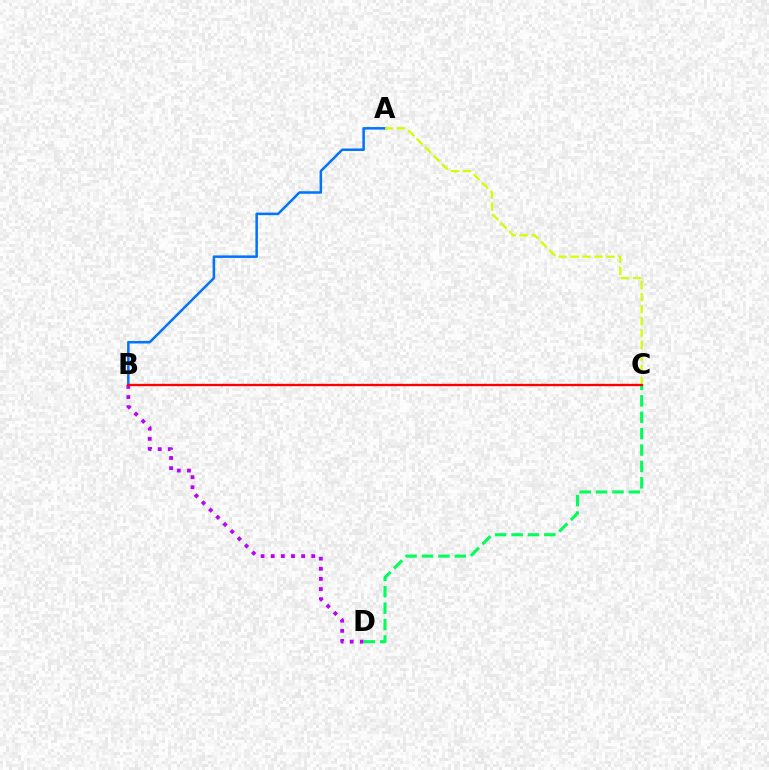{('A', 'B'): [{'color': '#0074ff', 'line_style': 'solid', 'thickness': 1.83}], ('A', 'C'): [{'color': '#d1ff00', 'line_style': 'dashed', 'thickness': 1.62}], ('B', 'D'): [{'color': '#b900ff', 'line_style': 'dotted', 'thickness': 2.75}], ('C', 'D'): [{'color': '#00ff5c', 'line_style': 'dashed', 'thickness': 2.23}], ('B', 'C'): [{'color': '#ff0000', 'line_style': 'solid', 'thickness': 1.67}]}